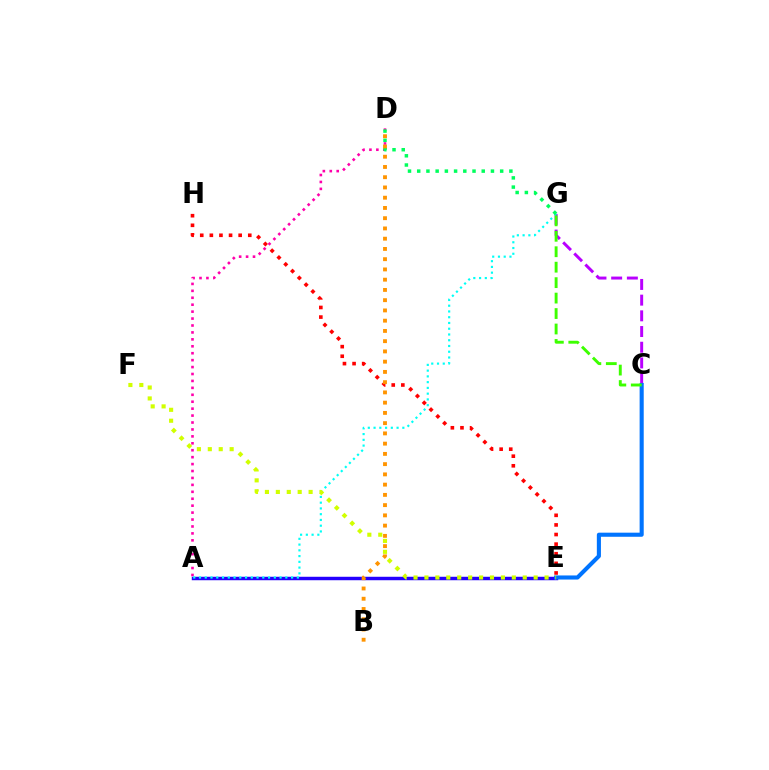{('C', 'G'): [{'color': '#b900ff', 'line_style': 'dashed', 'thickness': 2.13}, {'color': '#3dff00', 'line_style': 'dashed', 'thickness': 2.1}], ('A', 'D'): [{'color': '#ff00ac', 'line_style': 'dotted', 'thickness': 1.88}], ('A', 'E'): [{'color': '#2500ff', 'line_style': 'solid', 'thickness': 2.48}], ('E', 'H'): [{'color': '#ff0000', 'line_style': 'dotted', 'thickness': 2.61}], ('A', 'G'): [{'color': '#00fff6', 'line_style': 'dotted', 'thickness': 1.56}], ('C', 'E'): [{'color': '#0074ff', 'line_style': 'solid', 'thickness': 2.95}], ('D', 'G'): [{'color': '#00ff5c', 'line_style': 'dotted', 'thickness': 2.5}], ('B', 'D'): [{'color': '#ff9400', 'line_style': 'dotted', 'thickness': 2.78}], ('E', 'F'): [{'color': '#d1ff00', 'line_style': 'dotted', 'thickness': 2.97}]}